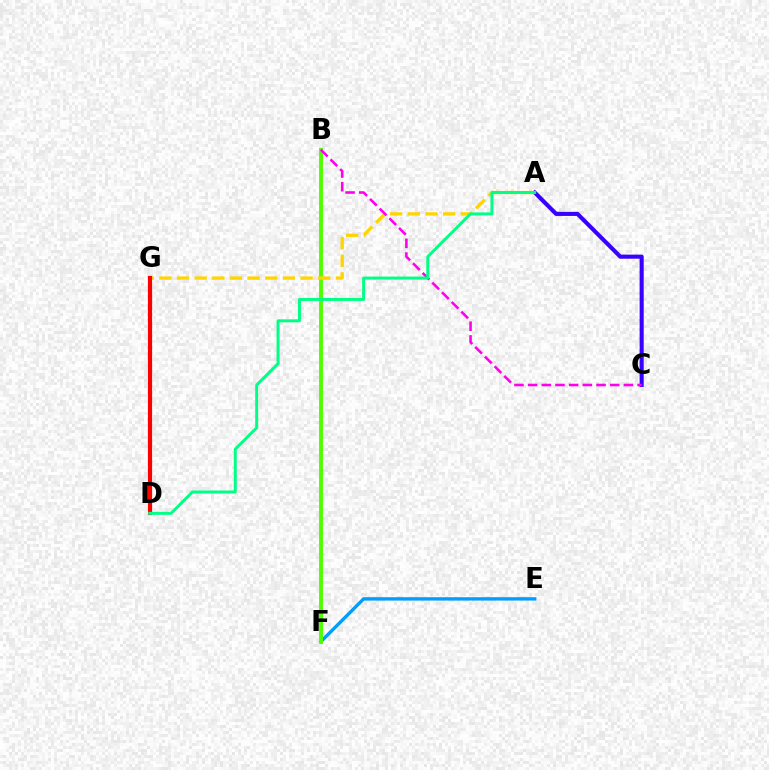{('E', 'F'): [{'color': '#009eff', 'line_style': 'solid', 'thickness': 2.42}], ('B', 'F'): [{'color': '#4fff00', 'line_style': 'solid', 'thickness': 2.8}], ('A', 'C'): [{'color': '#3700ff', 'line_style': 'solid', 'thickness': 2.94}], ('A', 'G'): [{'color': '#ffd500', 'line_style': 'dashed', 'thickness': 2.4}], ('B', 'C'): [{'color': '#ff00ed', 'line_style': 'dashed', 'thickness': 1.86}], ('D', 'G'): [{'color': '#ff0000', 'line_style': 'solid', 'thickness': 3.0}], ('A', 'D'): [{'color': '#00ff86', 'line_style': 'solid', 'thickness': 2.14}]}